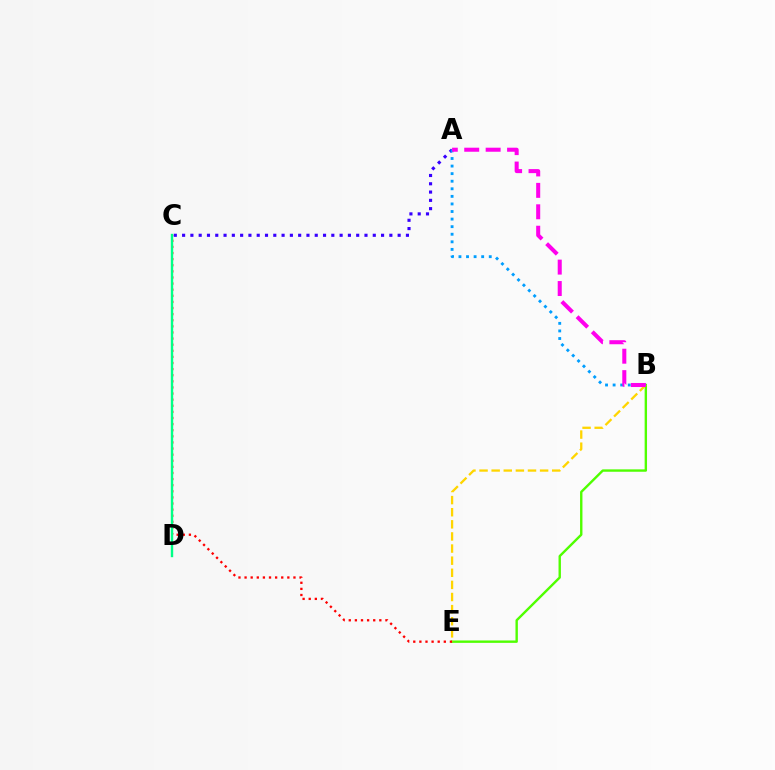{('B', 'E'): [{'color': '#4fff00', 'line_style': 'solid', 'thickness': 1.72}, {'color': '#ffd500', 'line_style': 'dashed', 'thickness': 1.65}], ('C', 'E'): [{'color': '#ff0000', 'line_style': 'dotted', 'thickness': 1.66}], ('A', 'C'): [{'color': '#3700ff', 'line_style': 'dotted', 'thickness': 2.25}], ('A', 'B'): [{'color': '#009eff', 'line_style': 'dotted', 'thickness': 2.06}, {'color': '#ff00ed', 'line_style': 'dashed', 'thickness': 2.91}], ('C', 'D'): [{'color': '#00ff86', 'line_style': 'solid', 'thickness': 1.72}]}